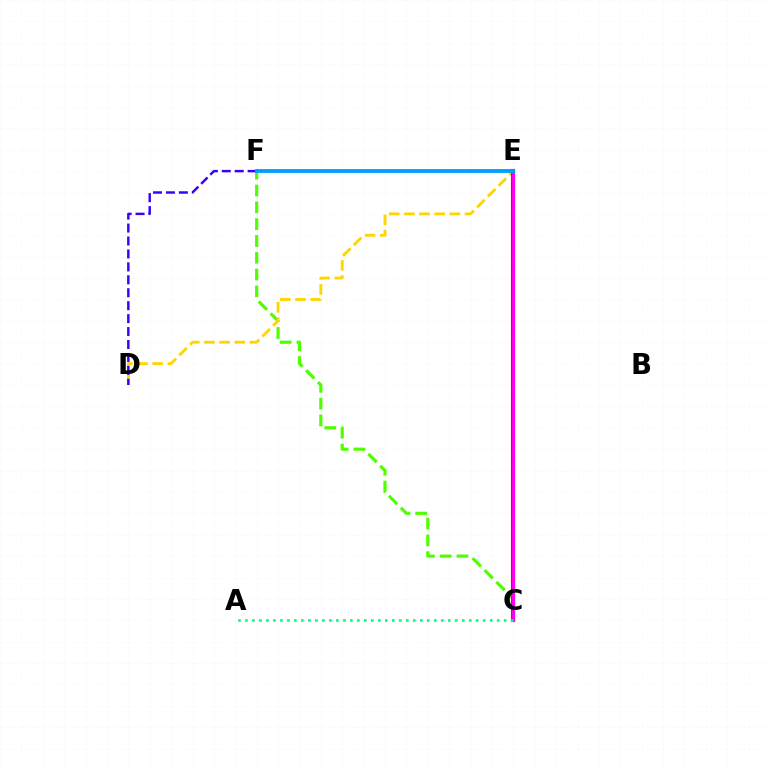{('C', 'F'): [{'color': '#4fff00', 'line_style': 'dashed', 'thickness': 2.28}], ('D', 'E'): [{'color': '#ffd500', 'line_style': 'dashed', 'thickness': 2.06}], ('C', 'E'): [{'color': '#ff0000', 'line_style': 'solid', 'thickness': 2.95}, {'color': '#ff00ed', 'line_style': 'solid', 'thickness': 2.28}], ('D', 'F'): [{'color': '#3700ff', 'line_style': 'dashed', 'thickness': 1.76}], ('A', 'C'): [{'color': '#00ff86', 'line_style': 'dotted', 'thickness': 1.9}], ('E', 'F'): [{'color': '#009eff', 'line_style': 'solid', 'thickness': 2.76}]}